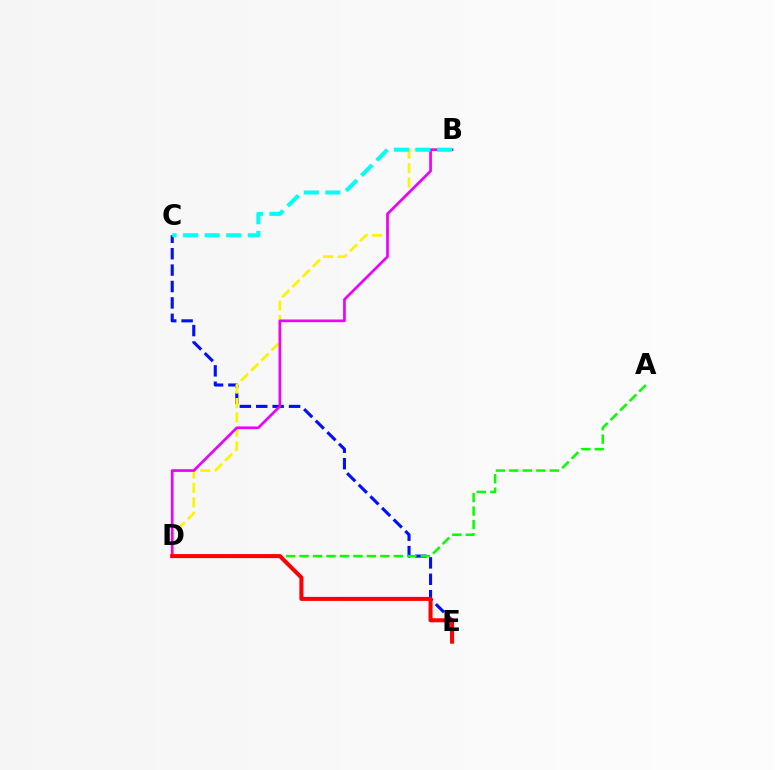{('C', 'E'): [{'color': '#0010ff', 'line_style': 'dashed', 'thickness': 2.23}], ('A', 'D'): [{'color': '#08ff00', 'line_style': 'dashed', 'thickness': 1.83}], ('B', 'D'): [{'color': '#fcf500', 'line_style': 'dashed', 'thickness': 1.96}, {'color': '#ee00ff', 'line_style': 'solid', 'thickness': 1.94}], ('B', 'C'): [{'color': '#00fff6', 'line_style': 'dashed', 'thickness': 2.93}], ('D', 'E'): [{'color': '#ff0000', 'line_style': 'solid', 'thickness': 2.9}]}